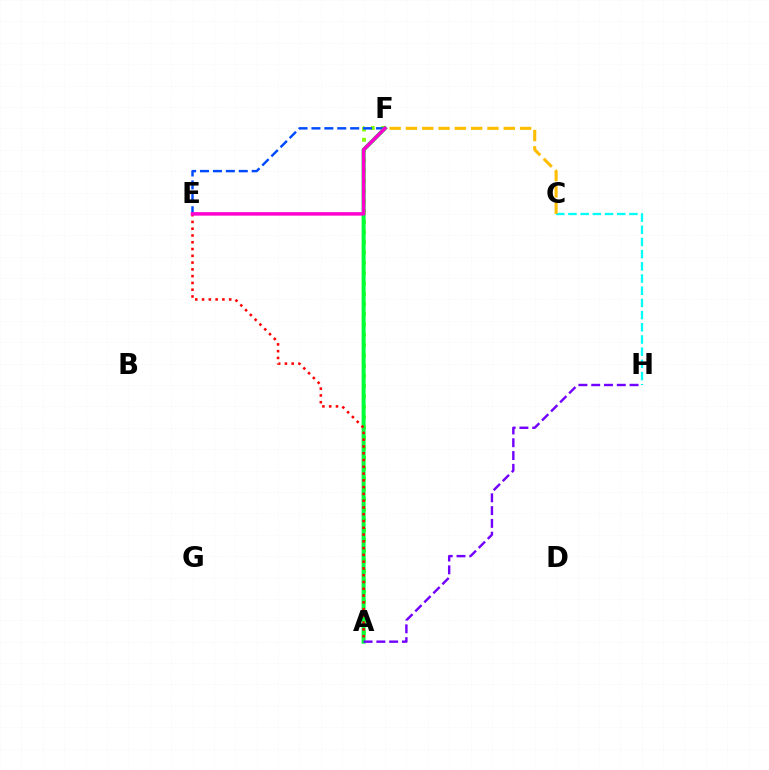{('A', 'F'): [{'color': '#84ff00', 'line_style': 'dotted', 'thickness': 2.79}, {'color': '#00ff39', 'line_style': 'solid', 'thickness': 2.87}], ('C', 'H'): [{'color': '#00fff6', 'line_style': 'dashed', 'thickness': 1.66}], ('E', 'F'): [{'color': '#004bff', 'line_style': 'dashed', 'thickness': 1.75}, {'color': '#ff00cf', 'line_style': 'solid', 'thickness': 2.53}], ('C', 'F'): [{'color': '#ffbd00', 'line_style': 'dashed', 'thickness': 2.22}], ('A', 'E'): [{'color': '#ff0000', 'line_style': 'dotted', 'thickness': 1.84}], ('A', 'H'): [{'color': '#7200ff', 'line_style': 'dashed', 'thickness': 1.74}]}